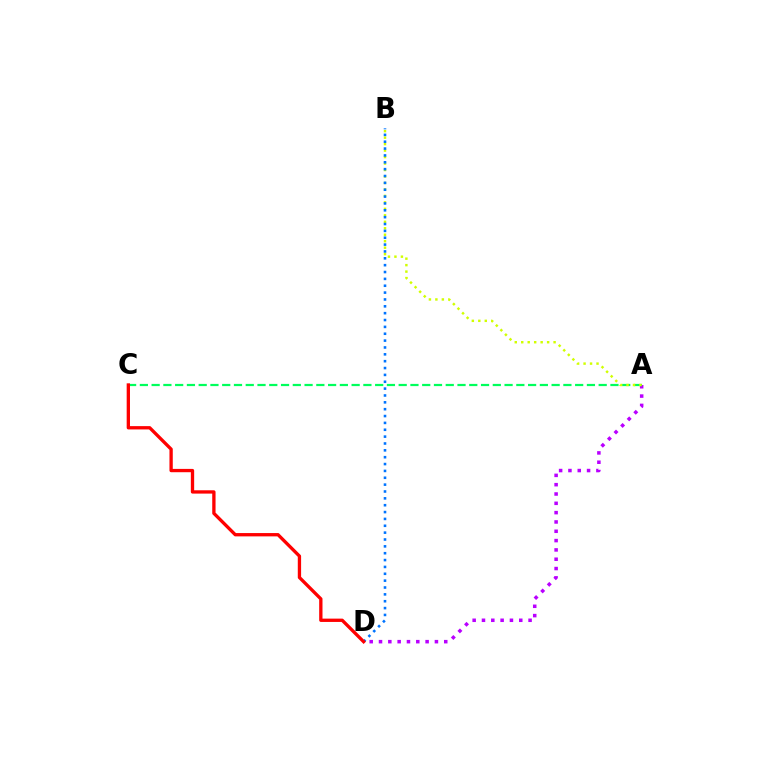{('A', 'D'): [{'color': '#b900ff', 'line_style': 'dotted', 'thickness': 2.53}], ('A', 'C'): [{'color': '#00ff5c', 'line_style': 'dashed', 'thickness': 1.6}], ('A', 'B'): [{'color': '#d1ff00', 'line_style': 'dotted', 'thickness': 1.76}], ('B', 'D'): [{'color': '#0074ff', 'line_style': 'dotted', 'thickness': 1.86}], ('C', 'D'): [{'color': '#ff0000', 'line_style': 'solid', 'thickness': 2.39}]}